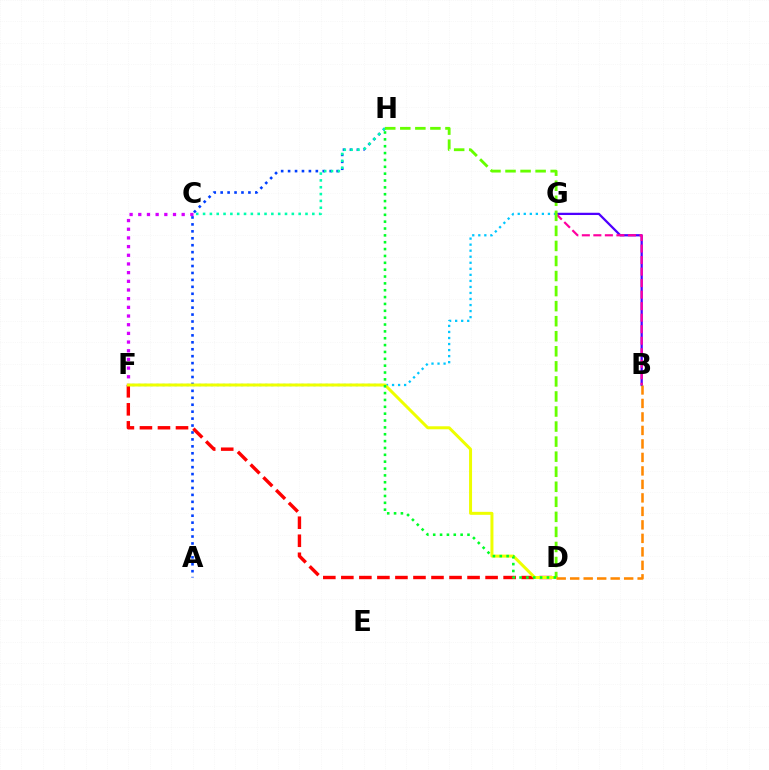{('C', 'F'): [{'color': '#d600ff', 'line_style': 'dotted', 'thickness': 2.36}], ('A', 'H'): [{'color': '#003fff', 'line_style': 'dotted', 'thickness': 1.88}], ('F', 'G'): [{'color': '#00c7ff', 'line_style': 'dotted', 'thickness': 1.64}], ('B', 'G'): [{'color': '#4f00ff', 'line_style': 'solid', 'thickness': 1.63}, {'color': '#ff00a0', 'line_style': 'dashed', 'thickness': 1.56}], ('C', 'H'): [{'color': '#00ffaf', 'line_style': 'dotted', 'thickness': 1.86}], ('D', 'F'): [{'color': '#ff0000', 'line_style': 'dashed', 'thickness': 2.45}, {'color': '#eeff00', 'line_style': 'solid', 'thickness': 2.16}], ('D', 'H'): [{'color': '#66ff00', 'line_style': 'dashed', 'thickness': 2.04}, {'color': '#00ff27', 'line_style': 'dotted', 'thickness': 1.86}], ('B', 'D'): [{'color': '#ff8800', 'line_style': 'dashed', 'thickness': 1.83}]}